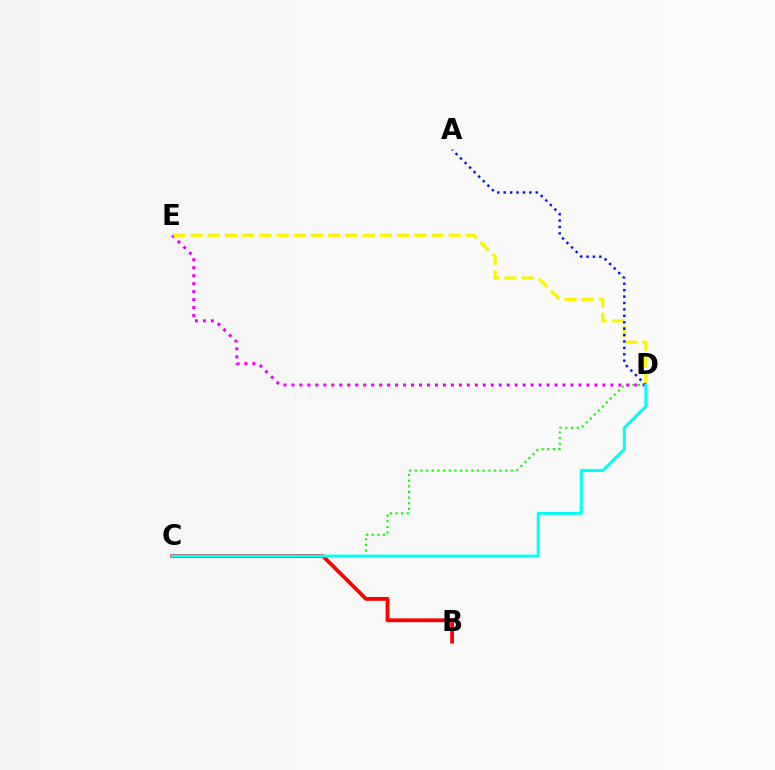{('C', 'D'): [{'color': '#08ff00', 'line_style': 'dotted', 'thickness': 1.53}, {'color': '#00fff6', 'line_style': 'solid', 'thickness': 2.16}], ('D', 'E'): [{'color': '#ee00ff', 'line_style': 'dotted', 'thickness': 2.17}, {'color': '#fcf500', 'line_style': 'dashed', 'thickness': 2.34}], ('A', 'D'): [{'color': '#0010ff', 'line_style': 'dotted', 'thickness': 1.74}], ('B', 'C'): [{'color': '#ff0000', 'line_style': 'solid', 'thickness': 2.75}]}